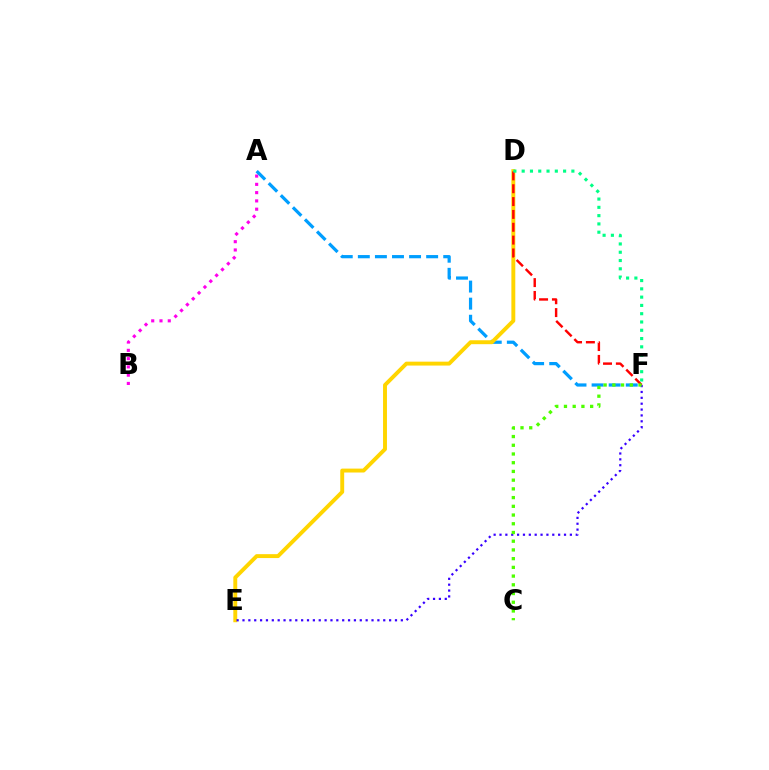{('A', 'B'): [{'color': '#ff00ed', 'line_style': 'dotted', 'thickness': 2.25}], ('A', 'F'): [{'color': '#009eff', 'line_style': 'dashed', 'thickness': 2.32}], ('D', 'E'): [{'color': '#ffd500', 'line_style': 'solid', 'thickness': 2.82}], ('D', 'F'): [{'color': '#ff0000', 'line_style': 'dashed', 'thickness': 1.74}, {'color': '#00ff86', 'line_style': 'dotted', 'thickness': 2.25}], ('E', 'F'): [{'color': '#3700ff', 'line_style': 'dotted', 'thickness': 1.59}], ('C', 'F'): [{'color': '#4fff00', 'line_style': 'dotted', 'thickness': 2.37}]}